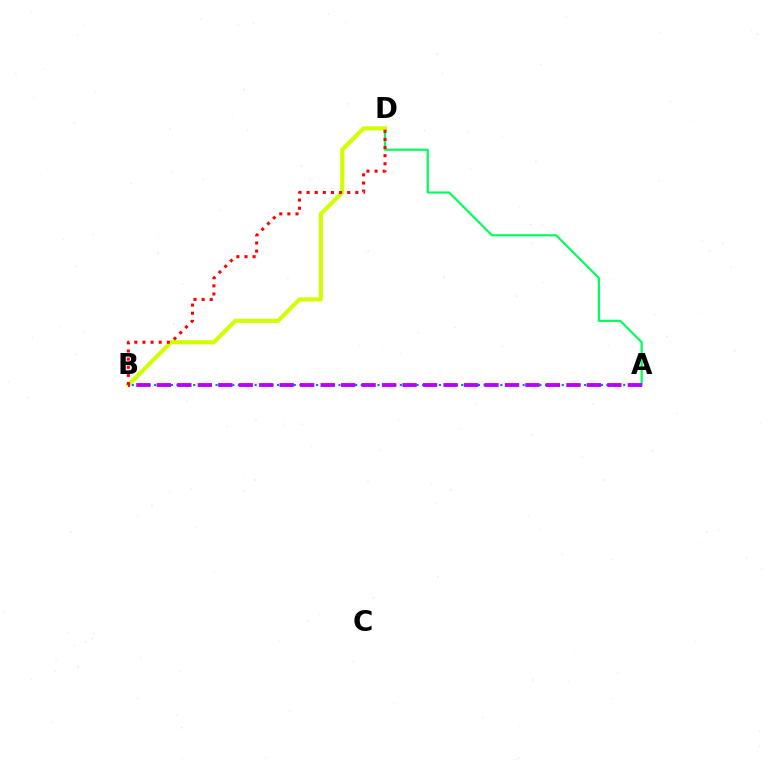{('A', 'B'): [{'color': '#0074ff', 'line_style': 'dotted', 'thickness': 1.52}, {'color': '#b900ff', 'line_style': 'dashed', 'thickness': 2.78}], ('A', 'D'): [{'color': '#00ff5c', 'line_style': 'solid', 'thickness': 1.57}], ('B', 'D'): [{'color': '#d1ff00', 'line_style': 'solid', 'thickness': 2.97}, {'color': '#ff0000', 'line_style': 'dotted', 'thickness': 2.21}]}